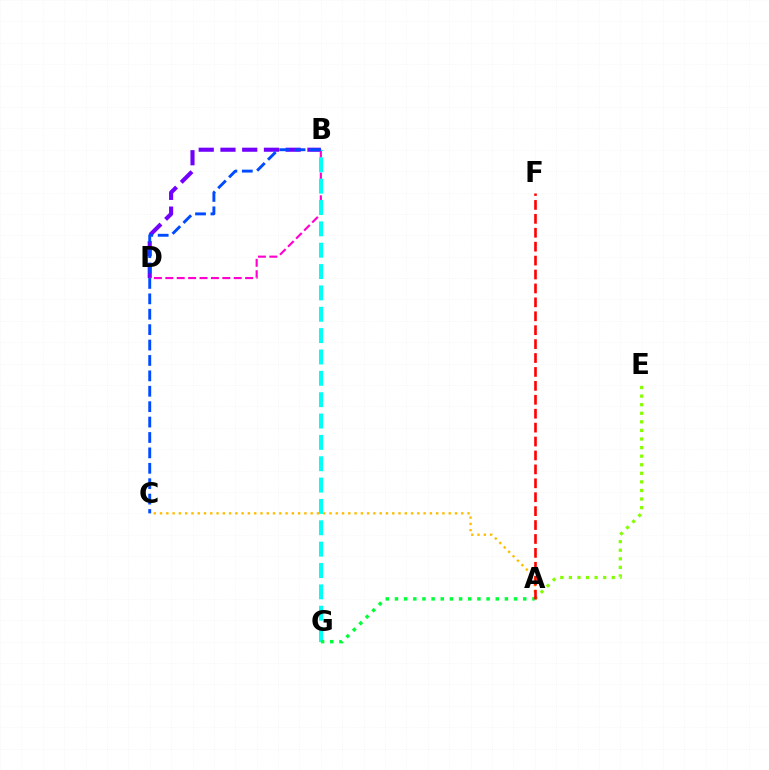{('A', 'C'): [{'color': '#ffbd00', 'line_style': 'dotted', 'thickness': 1.7}], ('A', 'E'): [{'color': '#84ff00', 'line_style': 'dotted', 'thickness': 2.33}], ('B', 'D'): [{'color': '#7200ff', 'line_style': 'dashed', 'thickness': 2.95}, {'color': '#ff00cf', 'line_style': 'dashed', 'thickness': 1.55}], ('B', 'G'): [{'color': '#00fff6', 'line_style': 'dashed', 'thickness': 2.9}], ('A', 'G'): [{'color': '#00ff39', 'line_style': 'dotted', 'thickness': 2.49}], ('A', 'F'): [{'color': '#ff0000', 'line_style': 'dashed', 'thickness': 1.89}], ('B', 'C'): [{'color': '#004bff', 'line_style': 'dashed', 'thickness': 2.09}]}